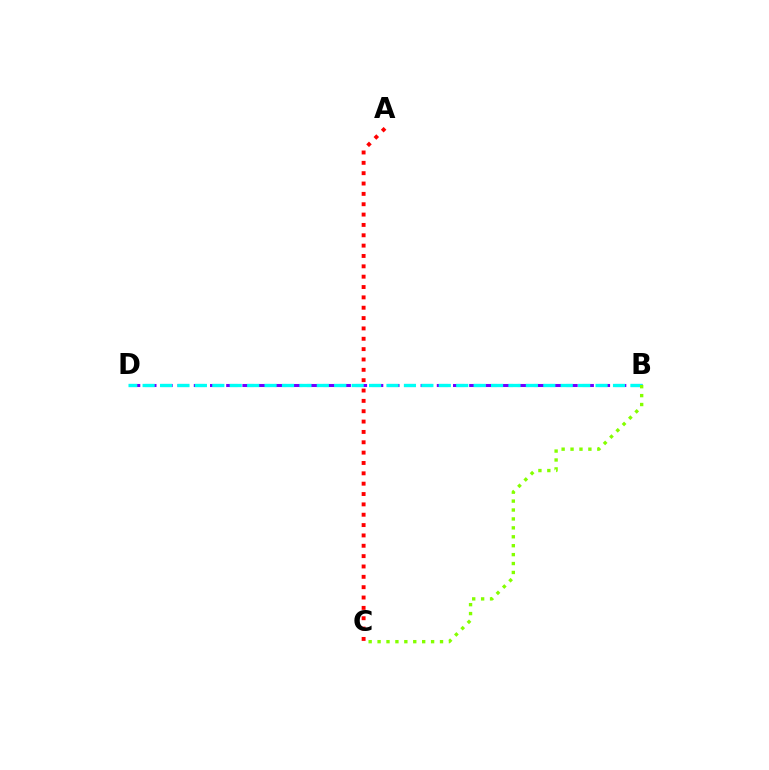{('B', 'D'): [{'color': '#7200ff', 'line_style': 'dashed', 'thickness': 2.2}, {'color': '#00fff6', 'line_style': 'dashed', 'thickness': 2.37}], ('B', 'C'): [{'color': '#84ff00', 'line_style': 'dotted', 'thickness': 2.42}], ('A', 'C'): [{'color': '#ff0000', 'line_style': 'dotted', 'thickness': 2.81}]}